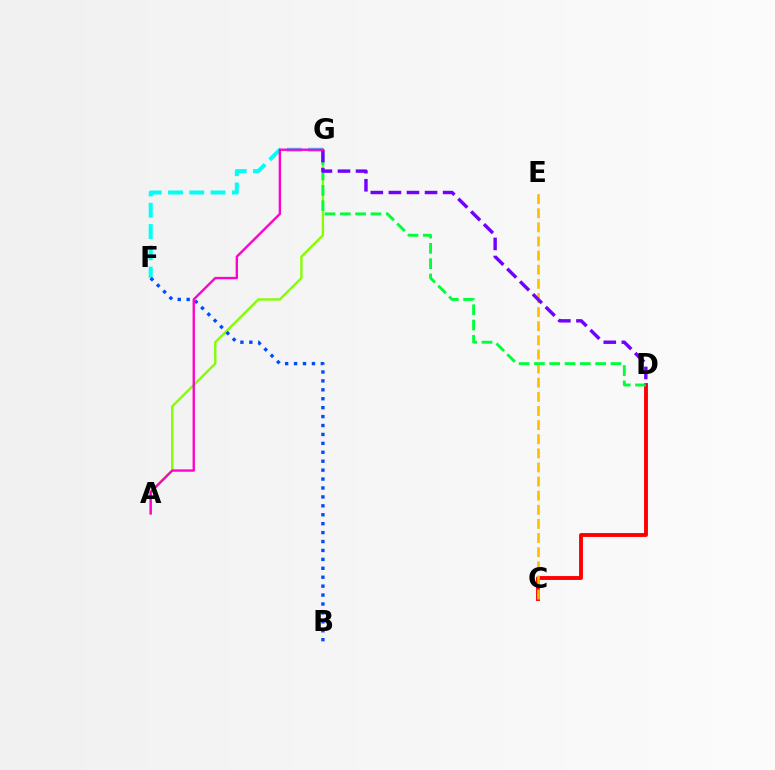{('F', 'G'): [{'color': '#00fff6', 'line_style': 'dashed', 'thickness': 2.89}], ('C', 'D'): [{'color': '#ff0000', 'line_style': 'solid', 'thickness': 2.79}], ('A', 'G'): [{'color': '#84ff00', 'line_style': 'solid', 'thickness': 1.71}, {'color': '#ff00cf', 'line_style': 'solid', 'thickness': 1.7}], ('C', 'E'): [{'color': '#ffbd00', 'line_style': 'dashed', 'thickness': 1.92}], ('D', 'G'): [{'color': '#00ff39', 'line_style': 'dashed', 'thickness': 2.08}, {'color': '#7200ff', 'line_style': 'dashed', 'thickness': 2.46}], ('B', 'F'): [{'color': '#004bff', 'line_style': 'dotted', 'thickness': 2.42}]}